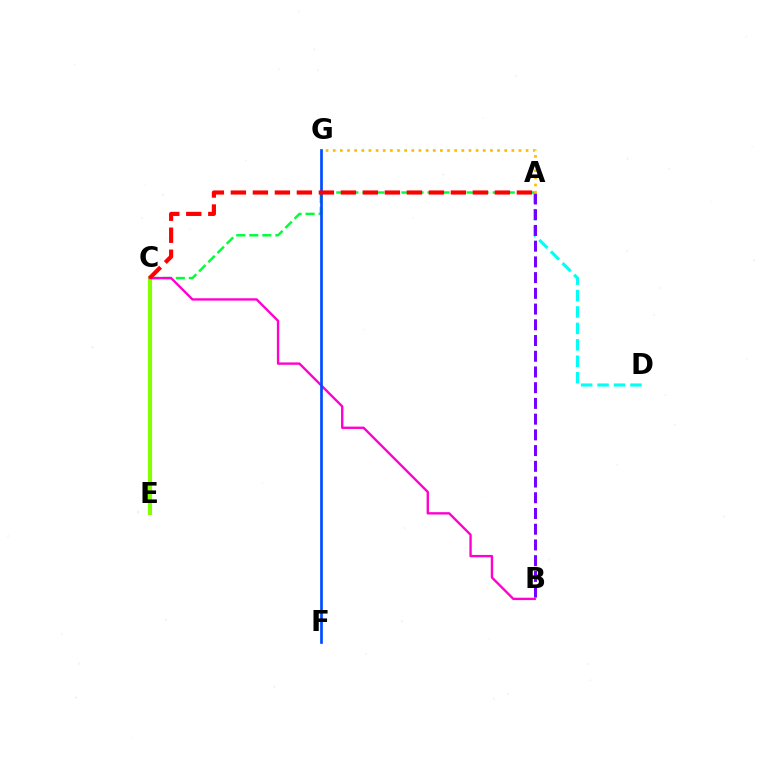{('A', 'D'): [{'color': '#00fff6', 'line_style': 'dashed', 'thickness': 2.23}], ('A', 'B'): [{'color': '#7200ff', 'line_style': 'dashed', 'thickness': 2.14}], ('A', 'C'): [{'color': '#00ff39', 'line_style': 'dashed', 'thickness': 1.77}, {'color': '#ff0000', 'line_style': 'dashed', 'thickness': 2.99}], ('C', 'E'): [{'color': '#84ff00', 'line_style': 'solid', 'thickness': 2.97}], ('B', 'C'): [{'color': '#ff00cf', 'line_style': 'solid', 'thickness': 1.7}], ('A', 'G'): [{'color': '#ffbd00', 'line_style': 'dotted', 'thickness': 1.94}], ('F', 'G'): [{'color': '#004bff', 'line_style': 'solid', 'thickness': 1.94}]}